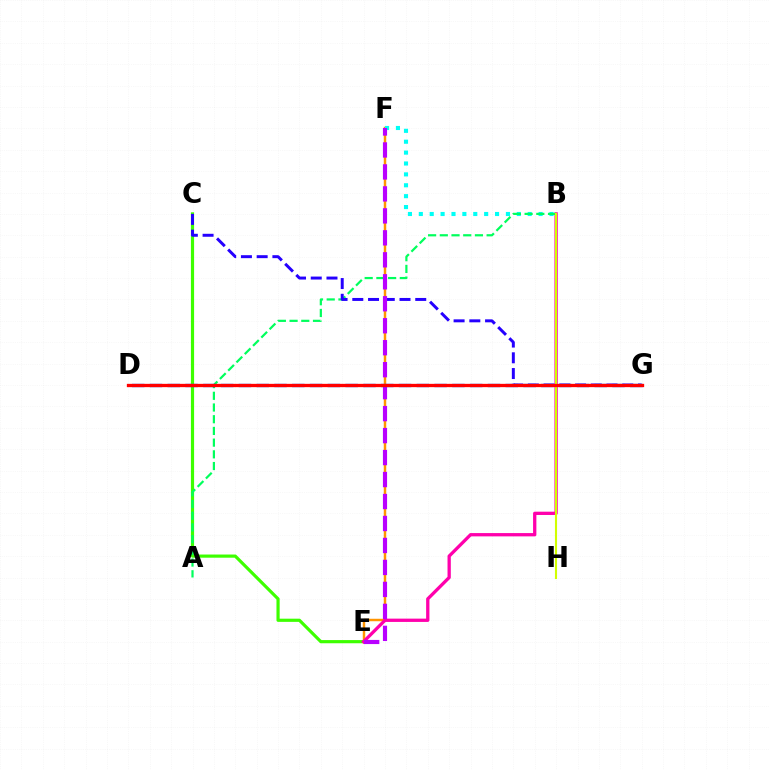{('E', 'F'): [{'color': '#ff9400', 'line_style': 'solid', 'thickness': 1.77}, {'color': '#b900ff', 'line_style': 'dashed', 'thickness': 2.98}], ('C', 'E'): [{'color': '#3dff00', 'line_style': 'solid', 'thickness': 2.29}], ('B', 'F'): [{'color': '#00fff6', 'line_style': 'dotted', 'thickness': 2.96}], ('B', 'E'): [{'color': '#ff00ac', 'line_style': 'solid', 'thickness': 2.37}], ('A', 'B'): [{'color': '#00ff5c', 'line_style': 'dashed', 'thickness': 1.59}], ('C', 'G'): [{'color': '#2500ff', 'line_style': 'dashed', 'thickness': 2.14}], ('B', 'H'): [{'color': '#d1ff00', 'line_style': 'solid', 'thickness': 1.51}], ('D', 'G'): [{'color': '#0074ff', 'line_style': 'dashed', 'thickness': 2.42}, {'color': '#ff0000', 'line_style': 'solid', 'thickness': 2.38}]}